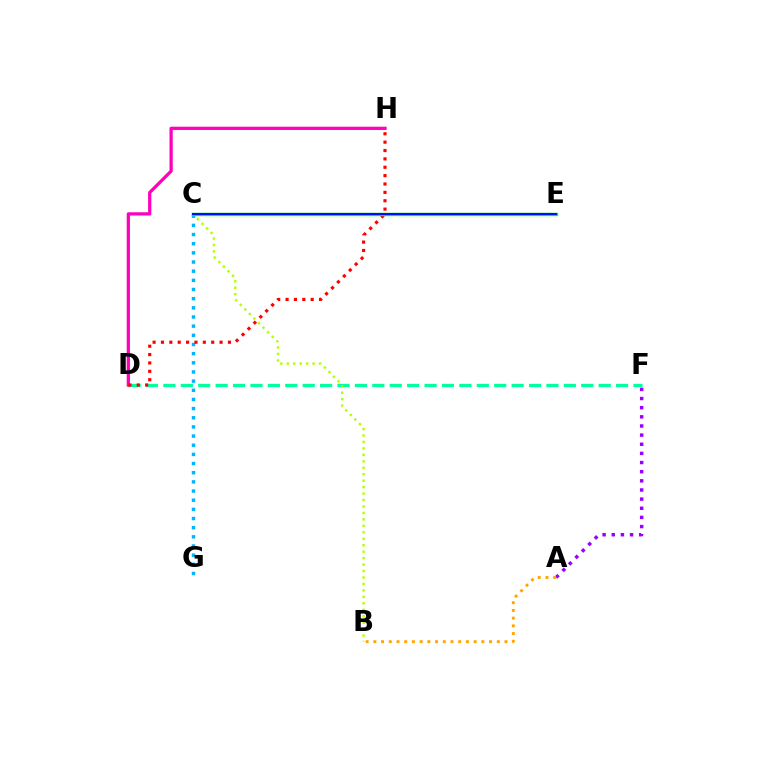{('D', 'F'): [{'color': '#00ff9d', 'line_style': 'dashed', 'thickness': 2.37}], ('D', 'H'): [{'color': '#ff00bd', 'line_style': 'solid', 'thickness': 2.34}, {'color': '#ff0000', 'line_style': 'dotted', 'thickness': 2.27}], ('C', 'G'): [{'color': '#00b5ff', 'line_style': 'dotted', 'thickness': 2.49}], ('A', 'F'): [{'color': '#9b00ff', 'line_style': 'dotted', 'thickness': 2.48}], ('B', 'C'): [{'color': '#b3ff00', 'line_style': 'dotted', 'thickness': 1.75}], ('A', 'B'): [{'color': '#ffa500', 'line_style': 'dotted', 'thickness': 2.1}], ('C', 'E'): [{'color': '#08ff00', 'line_style': 'solid', 'thickness': 2.42}, {'color': '#0010ff', 'line_style': 'solid', 'thickness': 1.51}]}